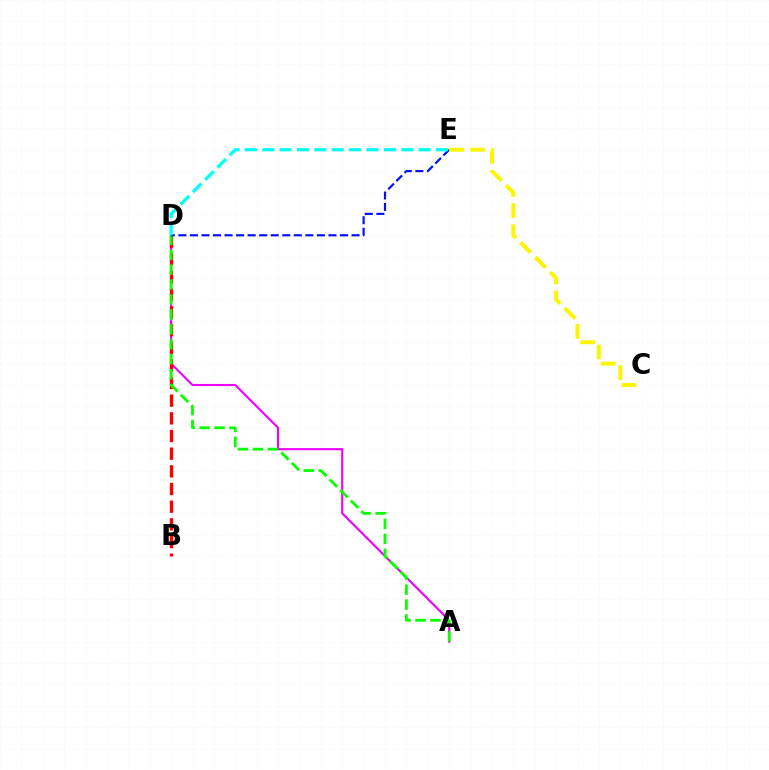{('A', 'D'): [{'color': '#ee00ff', 'line_style': 'solid', 'thickness': 1.52}, {'color': '#08ff00', 'line_style': 'dashed', 'thickness': 2.03}], ('B', 'D'): [{'color': '#ff0000', 'line_style': 'dashed', 'thickness': 2.4}], ('D', 'E'): [{'color': '#0010ff', 'line_style': 'dashed', 'thickness': 1.57}, {'color': '#00fff6', 'line_style': 'dashed', 'thickness': 2.36}], ('C', 'E'): [{'color': '#fcf500', 'line_style': 'dashed', 'thickness': 2.86}]}